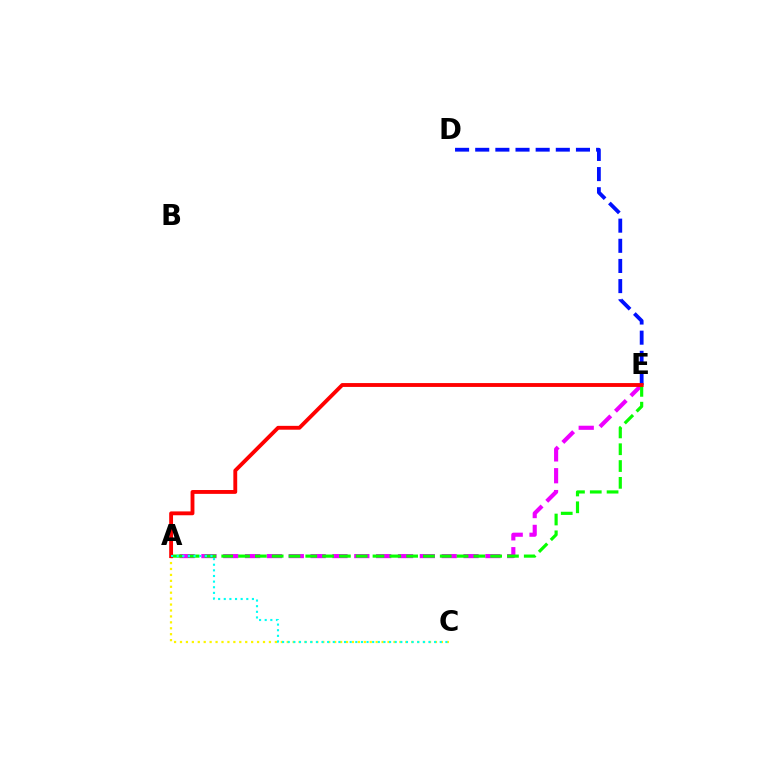{('A', 'E'): [{'color': '#ee00ff', 'line_style': 'dashed', 'thickness': 2.97}, {'color': '#08ff00', 'line_style': 'dashed', 'thickness': 2.28}, {'color': '#ff0000', 'line_style': 'solid', 'thickness': 2.77}], ('A', 'C'): [{'color': '#fcf500', 'line_style': 'dotted', 'thickness': 1.61}, {'color': '#00fff6', 'line_style': 'dotted', 'thickness': 1.53}], ('D', 'E'): [{'color': '#0010ff', 'line_style': 'dashed', 'thickness': 2.74}]}